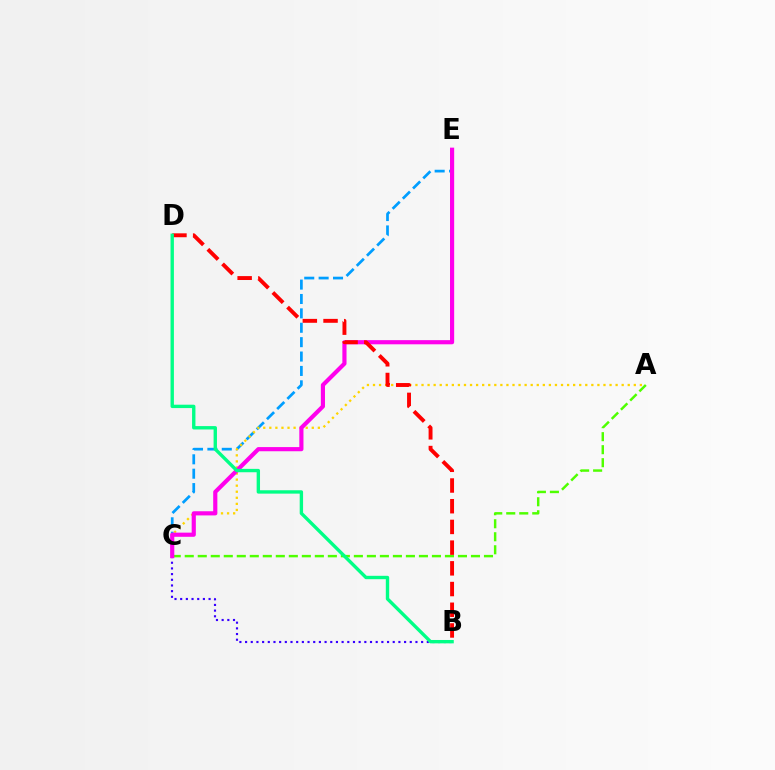{('C', 'E'): [{'color': '#009eff', 'line_style': 'dashed', 'thickness': 1.95}, {'color': '#ff00ed', 'line_style': 'solid', 'thickness': 2.99}], ('A', 'C'): [{'color': '#ffd500', 'line_style': 'dotted', 'thickness': 1.65}, {'color': '#4fff00', 'line_style': 'dashed', 'thickness': 1.77}], ('B', 'C'): [{'color': '#3700ff', 'line_style': 'dotted', 'thickness': 1.54}], ('B', 'D'): [{'color': '#ff0000', 'line_style': 'dashed', 'thickness': 2.81}, {'color': '#00ff86', 'line_style': 'solid', 'thickness': 2.43}]}